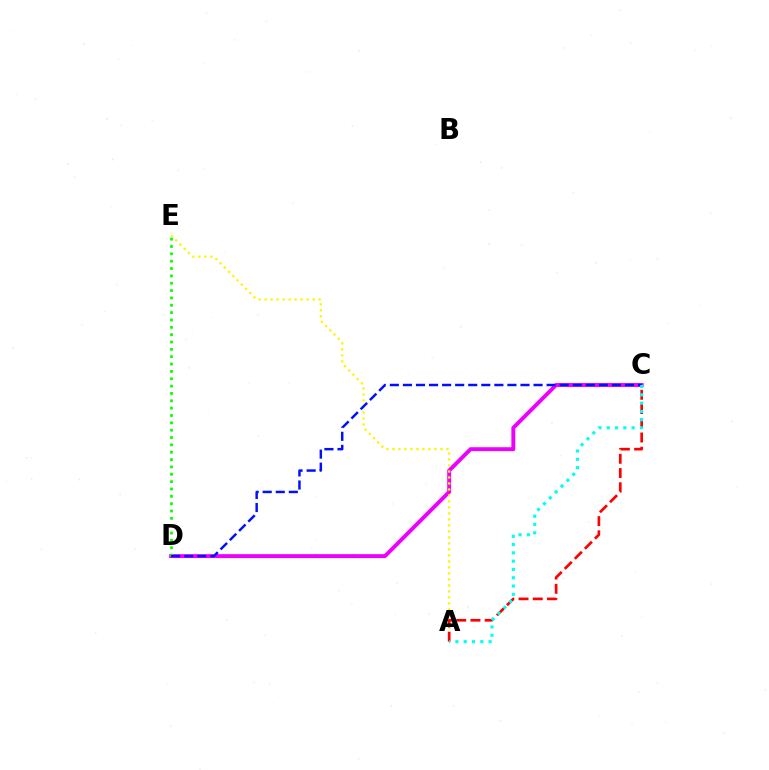{('C', 'D'): [{'color': '#ee00ff', 'line_style': 'solid', 'thickness': 2.81}, {'color': '#0010ff', 'line_style': 'dashed', 'thickness': 1.77}], ('A', 'E'): [{'color': '#fcf500', 'line_style': 'dotted', 'thickness': 1.63}], ('D', 'E'): [{'color': '#08ff00', 'line_style': 'dotted', 'thickness': 2.0}], ('A', 'C'): [{'color': '#ff0000', 'line_style': 'dashed', 'thickness': 1.93}, {'color': '#00fff6', 'line_style': 'dotted', 'thickness': 2.25}]}